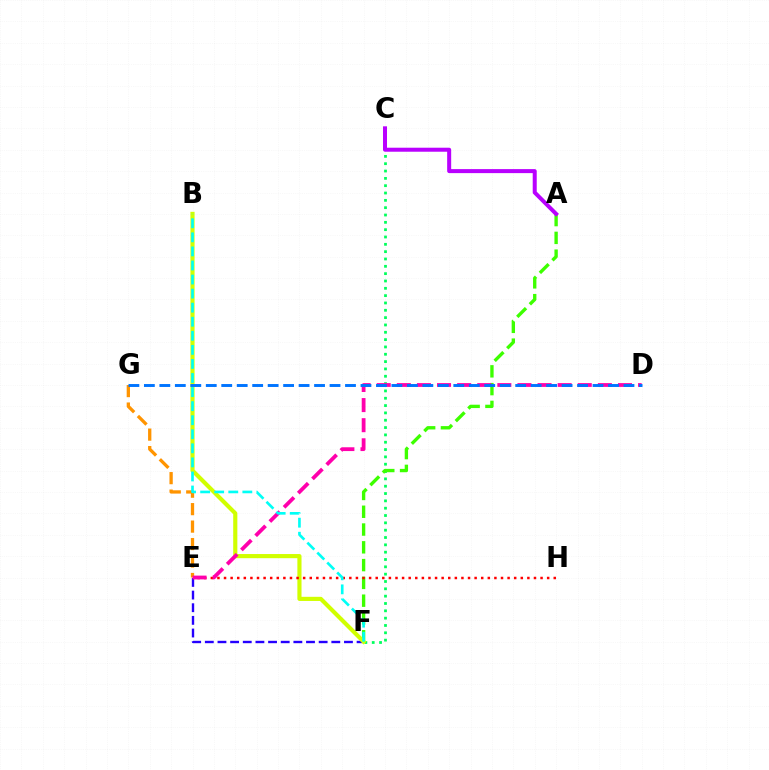{('C', 'F'): [{'color': '#00ff5c', 'line_style': 'dotted', 'thickness': 1.99}], ('E', 'G'): [{'color': '#ff9400', 'line_style': 'dashed', 'thickness': 2.37}], ('E', 'F'): [{'color': '#2500ff', 'line_style': 'dashed', 'thickness': 1.72}], ('A', 'F'): [{'color': '#3dff00', 'line_style': 'dashed', 'thickness': 2.42}], ('B', 'F'): [{'color': '#d1ff00', 'line_style': 'solid', 'thickness': 2.98}, {'color': '#00fff6', 'line_style': 'dashed', 'thickness': 1.91}], ('E', 'H'): [{'color': '#ff0000', 'line_style': 'dotted', 'thickness': 1.79}], ('D', 'E'): [{'color': '#ff00ac', 'line_style': 'dashed', 'thickness': 2.73}], ('A', 'C'): [{'color': '#b900ff', 'line_style': 'solid', 'thickness': 2.89}], ('D', 'G'): [{'color': '#0074ff', 'line_style': 'dashed', 'thickness': 2.1}]}